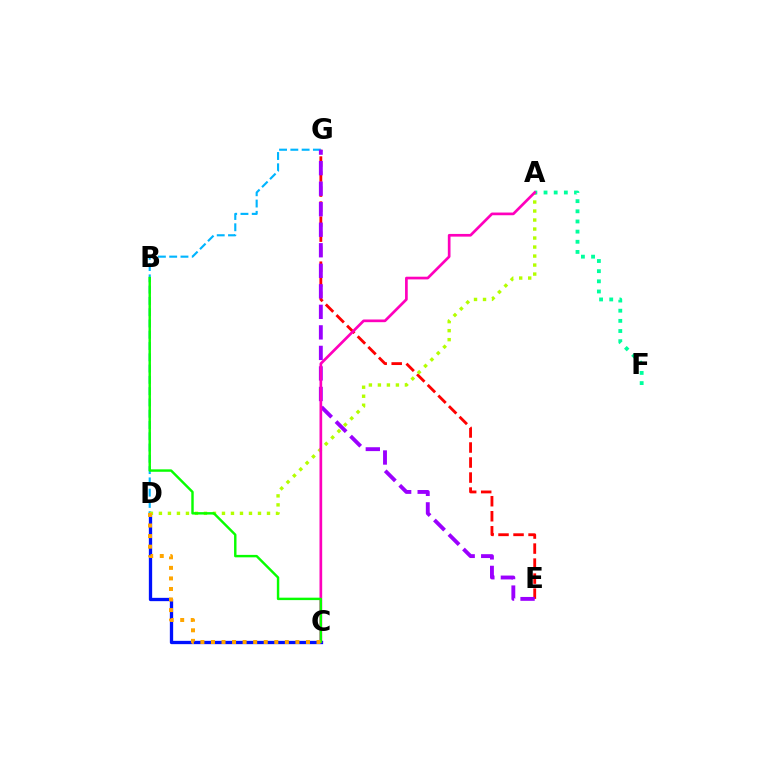{('E', 'G'): [{'color': '#ff0000', 'line_style': 'dashed', 'thickness': 2.04}, {'color': '#9b00ff', 'line_style': 'dashed', 'thickness': 2.79}], ('C', 'D'): [{'color': '#0010ff', 'line_style': 'solid', 'thickness': 2.38}, {'color': '#ffa500', 'line_style': 'dotted', 'thickness': 2.87}], ('D', 'G'): [{'color': '#00b5ff', 'line_style': 'dashed', 'thickness': 1.53}], ('A', 'D'): [{'color': '#b3ff00', 'line_style': 'dotted', 'thickness': 2.45}], ('A', 'F'): [{'color': '#00ff9d', 'line_style': 'dotted', 'thickness': 2.76}], ('A', 'C'): [{'color': '#ff00bd', 'line_style': 'solid', 'thickness': 1.94}], ('B', 'C'): [{'color': '#08ff00', 'line_style': 'solid', 'thickness': 1.75}]}